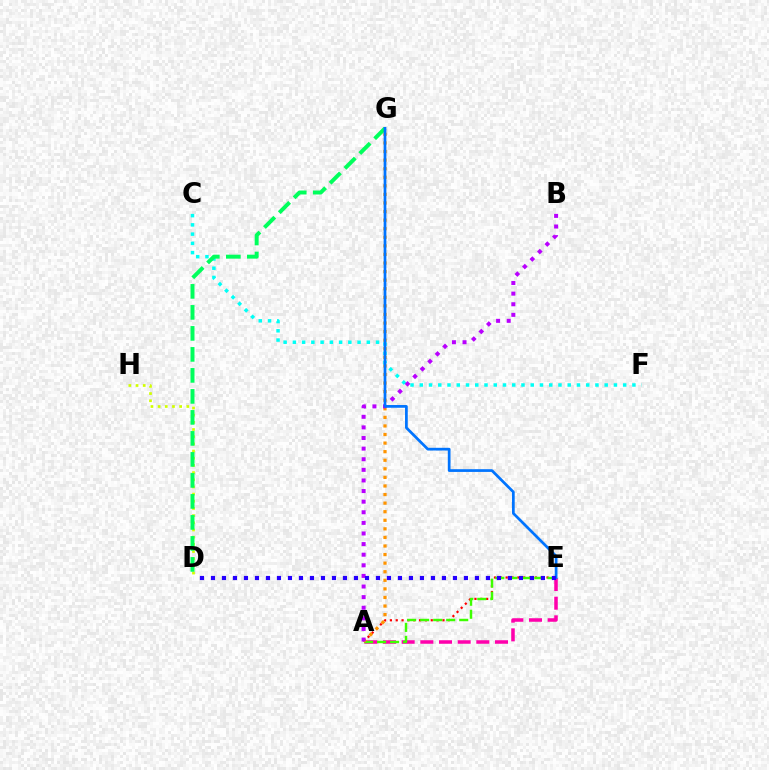{('D', 'H'): [{'color': '#d1ff00', 'line_style': 'dotted', 'thickness': 1.95}], ('A', 'E'): [{'color': '#ff00ac', 'line_style': 'dashed', 'thickness': 2.54}, {'color': '#ff0000', 'line_style': 'dotted', 'thickness': 1.59}, {'color': '#3dff00', 'line_style': 'dashed', 'thickness': 1.77}], ('A', 'G'): [{'color': '#ff9400', 'line_style': 'dotted', 'thickness': 2.33}], ('C', 'F'): [{'color': '#00fff6', 'line_style': 'dotted', 'thickness': 2.51}], ('D', 'G'): [{'color': '#00ff5c', 'line_style': 'dashed', 'thickness': 2.85}], ('A', 'B'): [{'color': '#b900ff', 'line_style': 'dotted', 'thickness': 2.88}], ('E', 'G'): [{'color': '#0074ff', 'line_style': 'solid', 'thickness': 1.97}], ('D', 'E'): [{'color': '#2500ff', 'line_style': 'dotted', 'thickness': 2.99}]}